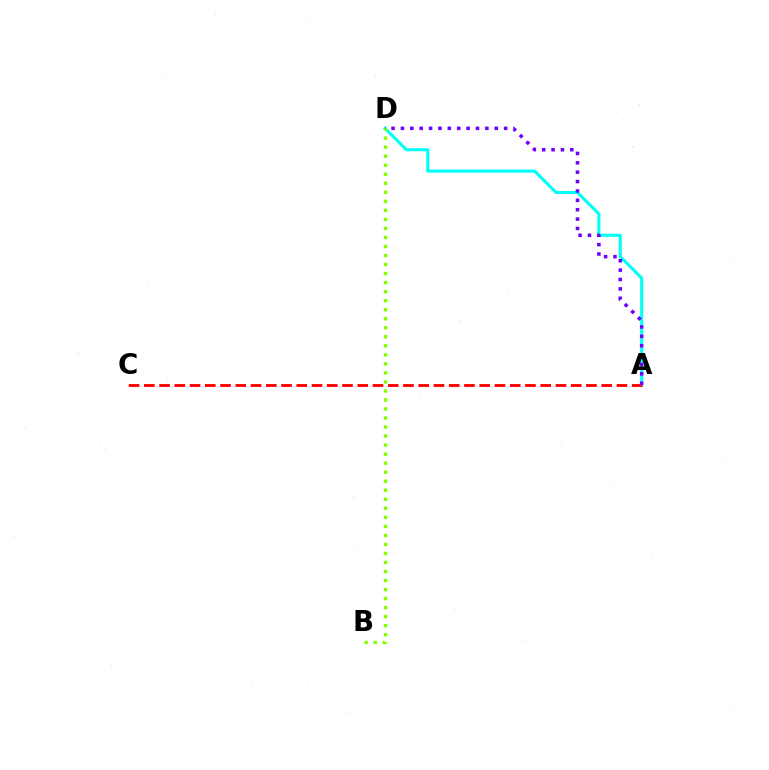{('A', 'D'): [{'color': '#00fff6', 'line_style': 'solid', 'thickness': 2.21}, {'color': '#7200ff', 'line_style': 'dotted', 'thickness': 2.55}], ('A', 'C'): [{'color': '#ff0000', 'line_style': 'dashed', 'thickness': 2.07}], ('B', 'D'): [{'color': '#84ff00', 'line_style': 'dotted', 'thickness': 2.45}]}